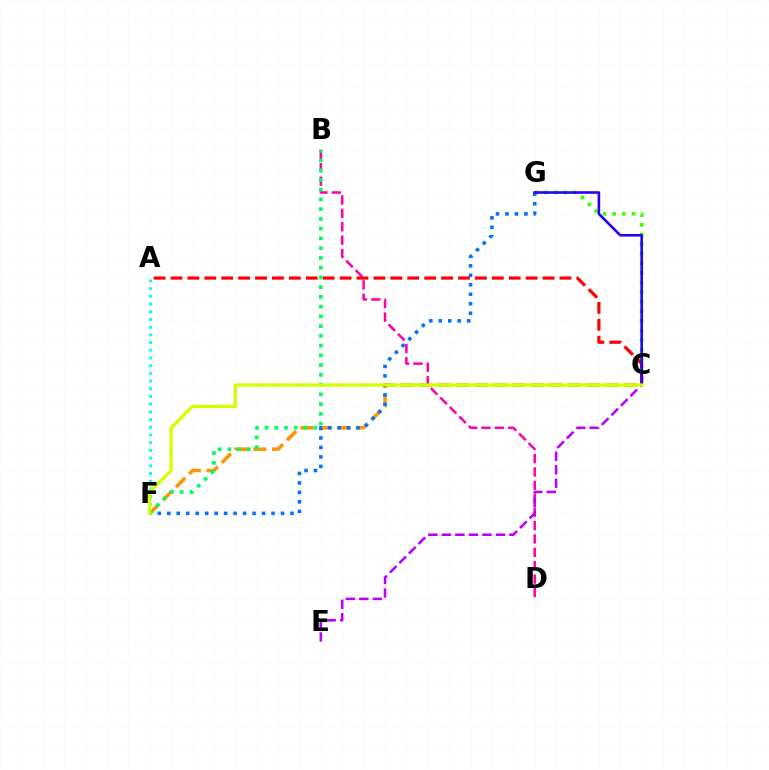{('C', 'F'): [{'color': '#ff9400', 'line_style': 'dashed', 'thickness': 2.53}, {'color': '#d1ff00', 'line_style': 'solid', 'thickness': 2.36}], ('F', 'G'): [{'color': '#0074ff', 'line_style': 'dotted', 'thickness': 2.57}], ('C', 'G'): [{'color': '#3dff00', 'line_style': 'dotted', 'thickness': 2.61}, {'color': '#2500ff', 'line_style': 'solid', 'thickness': 1.89}], ('A', 'C'): [{'color': '#ff0000', 'line_style': 'dashed', 'thickness': 2.3}], ('A', 'F'): [{'color': '#00fff6', 'line_style': 'dotted', 'thickness': 2.09}], ('B', 'D'): [{'color': '#ff00ac', 'line_style': 'dashed', 'thickness': 1.82}], ('C', 'E'): [{'color': '#b900ff', 'line_style': 'dashed', 'thickness': 1.84}], ('B', 'F'): [{'color': '#00ff5c', 'line_style': 'dotted', 'thickness': 2.65}]}